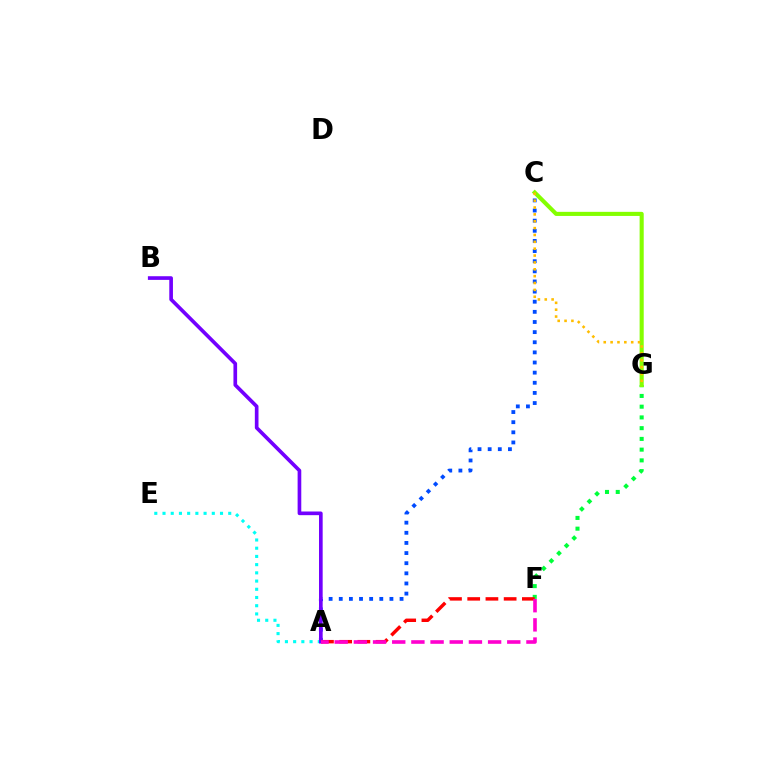{('F', 'G'): [{'color': '#00ff39', 'line_style': 'dotted', 'thickness': 2.92}], ('A', 'C'): [{'color': '#004bff', 'line_style': 'dotted', 'thickness': 2.75}], ('C', 'G'): [{'color': '#84ff00', 'line_style': 'solid', 'thickness': 2.95}, {'color': '#ffbd00', 'line_style': 'dotted', 'thickness': 1.86}], ('A', 'E'): [{'color': '#00fff6', 'line_style': 'dotted', 'thickness': 2.23}], ('A', 'B'): [{'color': '#7200ff', 'line_style': 'solid', 'thickness': 2.64}], ('A', 'F'): [{'color': '#ff0000', 'line_style': 'dashed', 'thickness': 2.48}, {'color': '#ff00cf', 'line_style': 'dashed', 'thickness': 2.6}]}